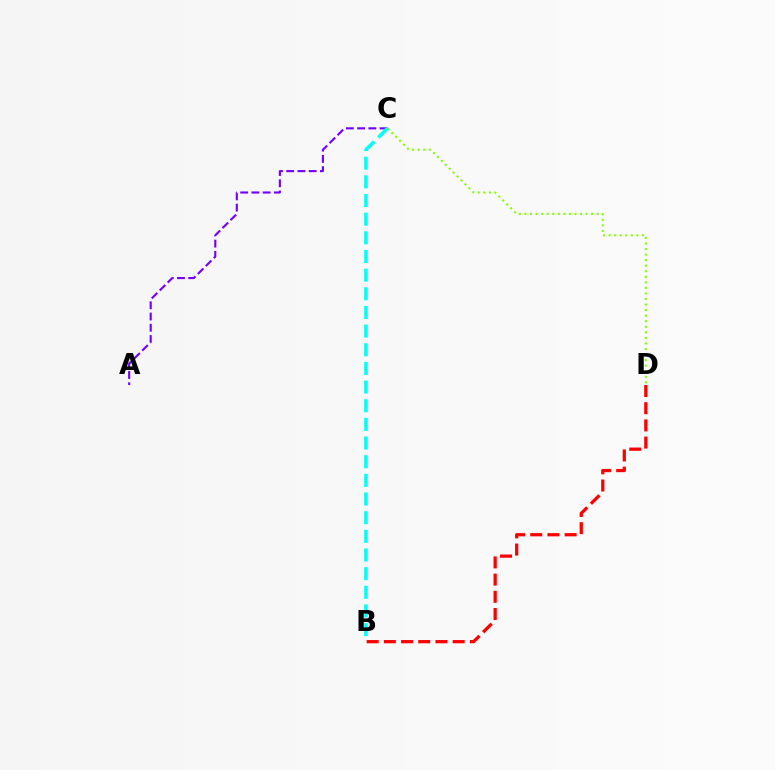{('A', 'C'): [{'color': '#7200ff', 'line_style': 'dashed', 'thickness': 1.53}], ('C', 'D'): [{'color': '#84ff00', 'line_style': 'dotted', 'thickness': 1.51}], ('B', 'D'): [{'color': '#ff0000', 'line_style': 'dashed', 'thickness': 2.34}], ('B', 'C'): [{'color': '#00fff6', 'line_style': 'dashed', 'thickness': 2.53}]}